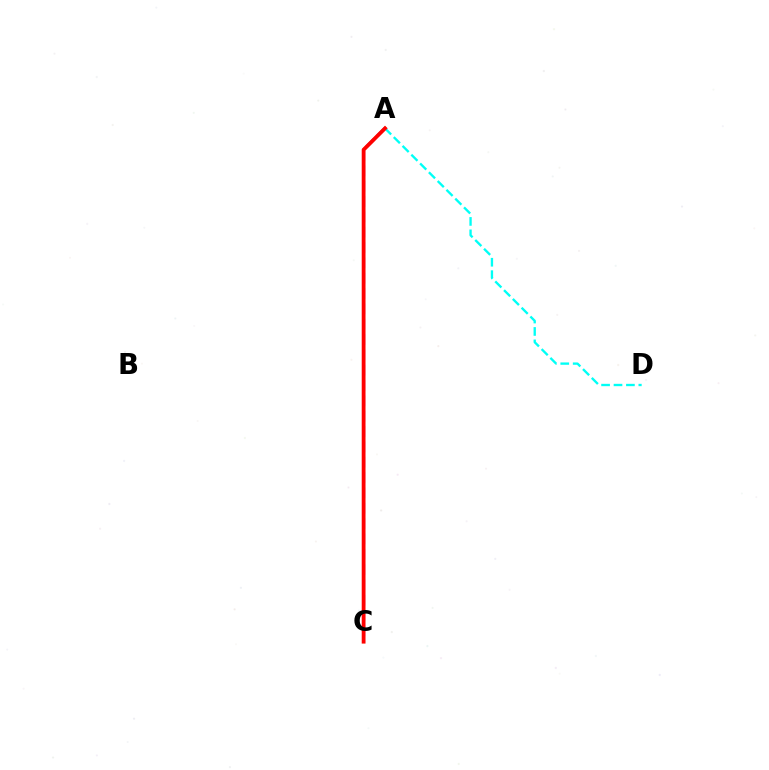{('A', 'D'): [{'color': '#00fff6', 'line_style': 'dashed', 'thickness': 1.69}], ('A', 'C'): [{'color': '#84ff00', 'line_style': 'solid', 'thickness': 2.03}, {'color': '#7200ff', 'line_style': 'dashed', 'thickness': 2.08}, {'color': '#ff0000', 'line_style': 'solid', 'thickness': 2.73}]}